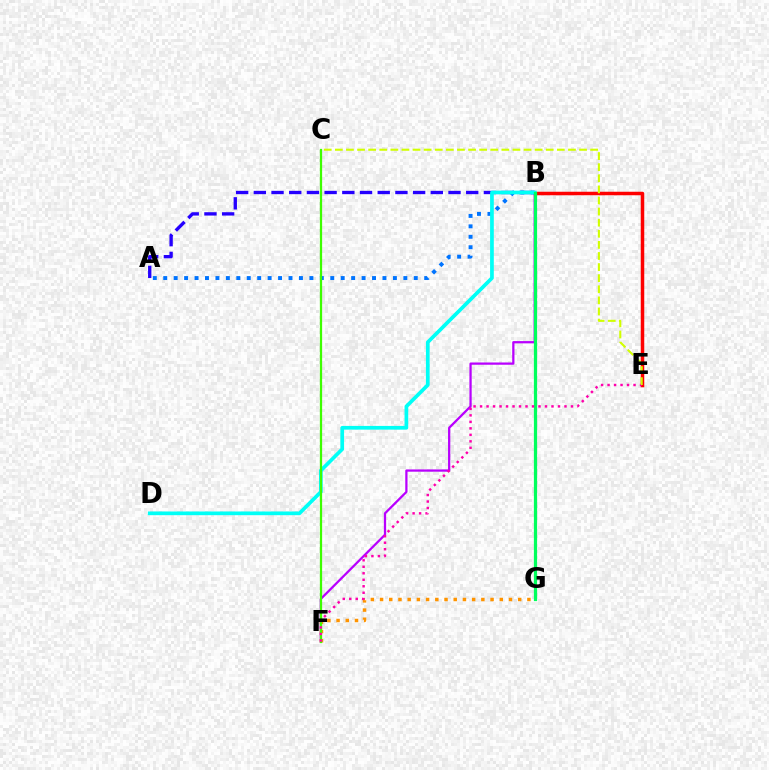{('B', 'E'): [{'color': '#ff0000', 'line_style': 'solid', 'thickness': 2.52}], ('B', 'F'): [{'color': '#b900ff', 'line_style': 'solid', 'thickness': 1.62}], ('A', 'B'): [{'color': '#2500ff', 'line_style': 'dashed', 'thickness': 2.4}, {'color': '#0074ff', 'line_style': 'dotted', 'thickness': 2.84}], ('F', 'G'): [{'color': '#ff9400', 'line_style': 'dotted', 'thickness': 2.5}], ('B', 'D'): [{'color': '#00fff6', 'line_style': 'solid', 'thickness': 2.67}], ('C', 'F'): [{'color': '#3dff00', 'line_style': 'solid', 'thickness': 1.62}], ('B', 'G'): [{'color': '#00ff5c', 'line_style': 'solid', 'thickness': 2.32}], ('E', 'F'): [{'color': '#ff00ac', 'line_style': 'dotted', 'thickness': 1.76}], ('C', 'E'): [{'color': '#d1ff00', 'line_style': 'dashed', 'thickness': 1.51}]}